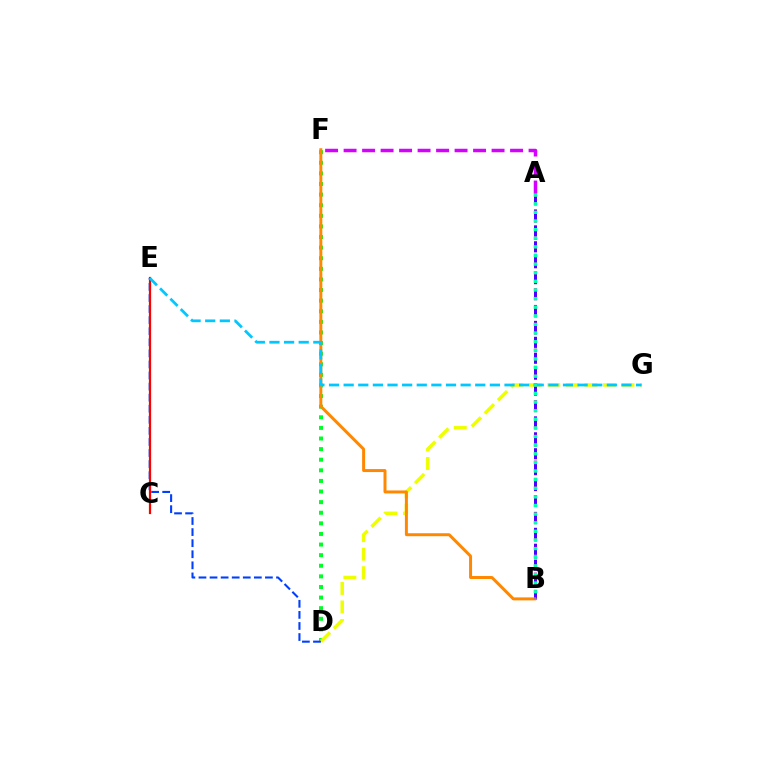{('C', 'E'): [{'color': '#66ff00', 'line_style': 'solid', 'thickness': 1.5}, {'color': '#ff0000', 'line_style': 'solid', 'thickness': 1.57}], ('D', 'F'): [{'color': '#00ff27', 'line_style': 'dotted', 'thickness': 2.88}], ('A', 'B'): [{'color': '#4f00ff', 'line_style': 'dashed', 'thickness': 2.16}, {'color': '#ff00a0', 'line_style': 'dotted', 'thickness': 2.34}, {'color': '#00ffaf', 'line_style': 'dotted', 'thickness': 2.34}], ('D', 'G'): [{'color': '#eeff00', 'line_style': 'dashed', 'thickness': 2.52}], ('B', 'F'): [{'color': '#ff8800', 'line_style': 'solid', 'thickness': 2.14}], ('D', 'E'): [{'color': '#003fff', 'line_style': 'dashed', 'thickness': 1.5}], ('A', 'F'): [{'color': '#d600ff', 'line_style': 'dashed', 'thickness': 2.51}], ('E', 'G'): [{'color': '#00c7ff', 'line_style': 'dashed', 'thickness': 1.99}]}